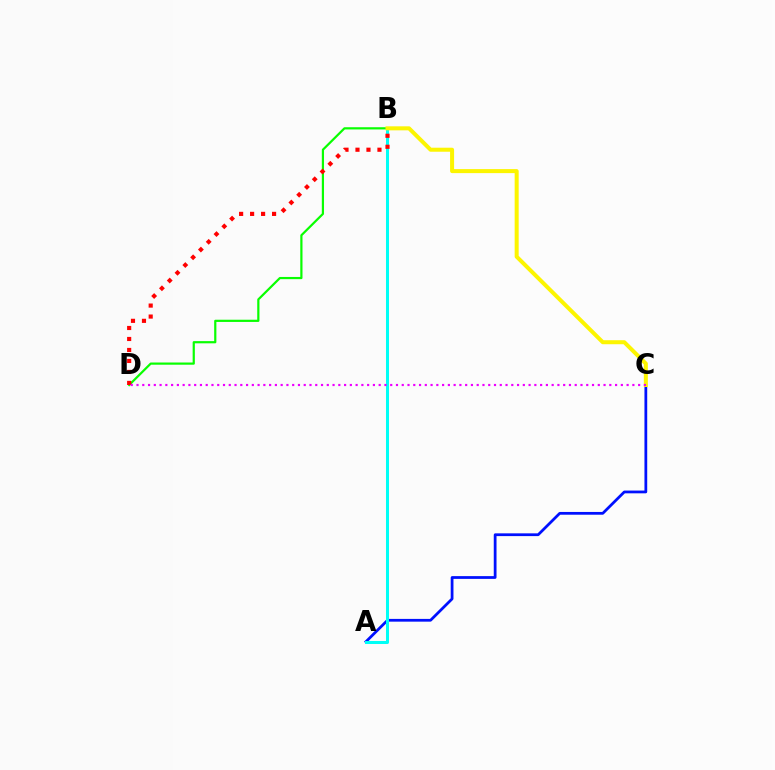{('B', 'D'): [{'color': '#08ff00', 'line_style': 'solid', 'thickness': 1.59}, {'color': '#ff0000', 'line_style': 'dotted', 'thickness': 2.98}], ('A', 'C'): [{'color': '#0010ff', 'line_style': 'solid', 'thickness': 1.99}], ('A', 'B'): [{'color': '#00fff6', 'line_style': 'solid', 'thickness': 2.17}], ('B', 'C'): [{'color': '#fcf500', 'line_style': 'solid', 'thickness': 2.89}], ('C', 'D'): [{'color': '#ee00ff', 'line_style': 'dotted', 'thickness': 1.57}]}